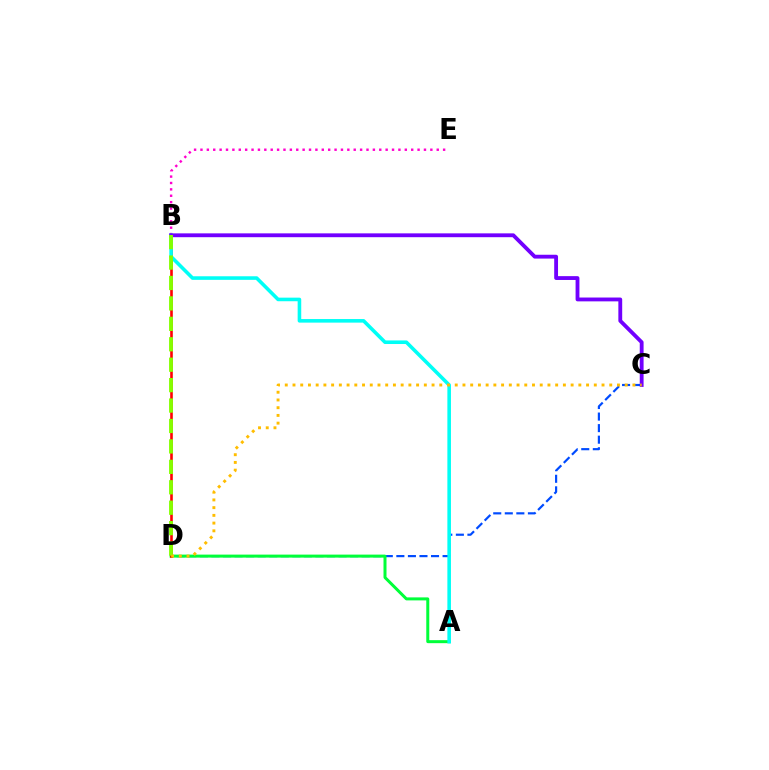{('C', 'D'): [{'color': '#004bff', 'line_style': 'dashed', 'thickness': 1.57}, {'color': '#ffbd00', 'line_style': 'dotted', 'thickness': 2.1}], ('B', 'E'): [{'color': '#ff00cf', 'line_style': 'dotted', 'thickness': 1.74}], ('A', 'D'): [{'color': '#00ff39', 'line_style': 'solid', 'thickness': 2.16}], ('B', 'D'): [{'color': '#ff0000', 'line_style': 'solid', 'thickness': 1.88}, {'color': '#84ff00', 'line_style': 'dashed', 'thickness': 2.78}], ('A', 'B'): [{'color': '#00fff6', 'line_style': 'solid', 'thickness': 2.58}], ('B', 'C'): [{'color': '#7200ff', 'line_style': 'solid', 'thickness': 2.76}]}